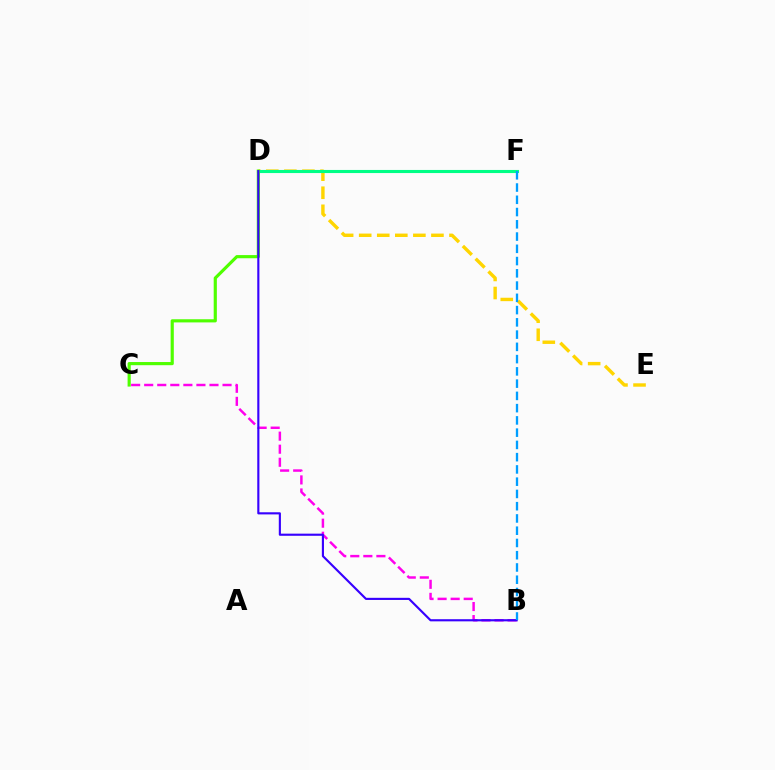{('D', 'E'): [{'color': '#ffd500', 'line_style': 'dashed', 'thickness': 2.45}], ('D', 'F'): [{'color': '#ff0000', 'line_style': 'solid', 'thickness': 2.13}, {'color': '#00ff86', 'line_style': 'solid', 'thickness': 2.23}], ('C', 'D'): [{'color': '#4fff00', 'line_style': 'solid', 'thickness': 2.28}], ('B', 'C'): [{'color': '#ff00ed', 'line_style': 'dashed', 'thickness': 1.77}], ('B', 'D'): [{'color': '#3700ff', 'line_style': 'solid', 'thickness': 1.54}], ('B', 'F'): [{'color': '#009eff', 'line_style': 'dashed', 'thickness': 1.66}]}